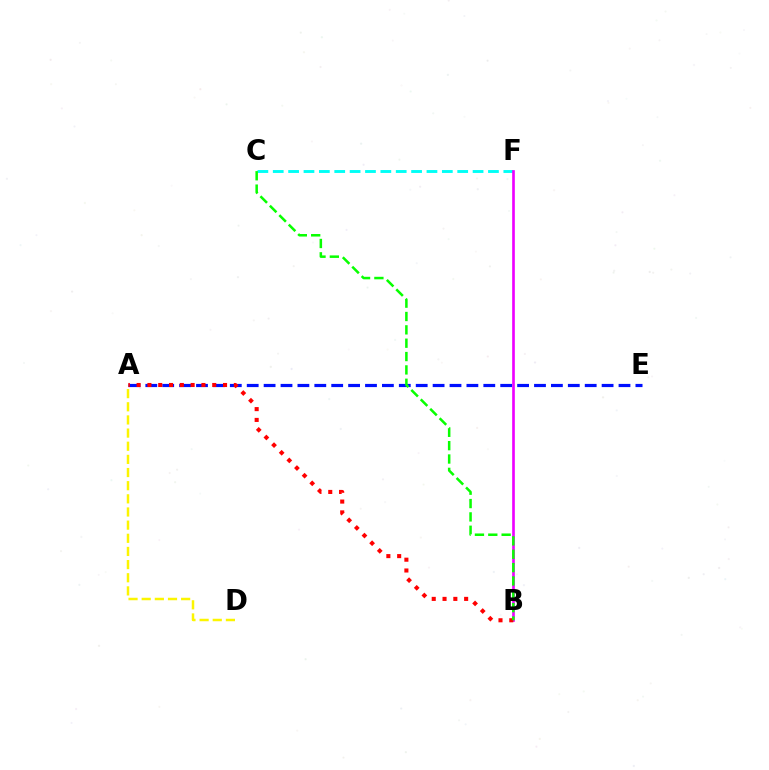{('C', 'F'): [{'color': '#00fff6', 'line_style': 'dashed', 'thickness': 2.09}], ('A', 'D'): [{'color': '#fcf500', 'line_style': 'dashed', 'thickness': 1.79}], ('A', 'E'): [{'color': '#0010ff', 'line_style': 'dashed', 'thickness': 2.3}], ('B', 'F'): [{'color': '#ee00ff', 'line_style': 'solid', 'thickness': 1.91}], ('A', 'B'): [{'color': '#ff0000', 'line_style': 'dotted', 'thickness': 2.94}], ('B', 'C'): [{'color': '#08ff00', 'line_style': 'dashed', 'thickness': 1.81}]}